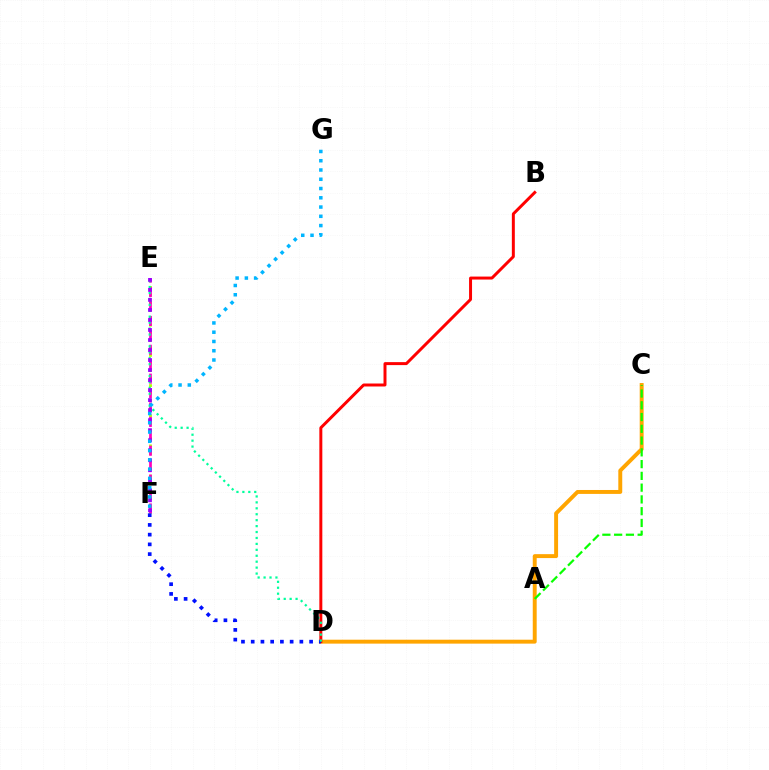{('E', 'F'): [{'color': '#b3ff00', 'line_style': 'dotted', 'thickness': 2.05}, {'color': '#ff00bd', 'line_style': 'dashed', 'thickness': 1.96}, {'color': '#9b00ff', 'line_style': 'dotted', 'thickness': 2.72}], ('C', 'D'): [{'color': '#ffa500', 'line_style': 'solid', 'thickness': 2.83}], ('A', 'C'): [{'color': '#08ff00', 'line_style': 'dashed', 'thickness': 1.6}], ('B', 'D'): [{'color': '#ff0000', 'line_style': 'solid', 'thickness': 2.14}], ('D', 'F'): [{'color': '#0010ff', 'line_style': 'dotted', 'thickness': 2.64}], ('D', 'E'): [{'color': '#00ff9d', 'line_style': 'dotted', 'thickness': 1.61}], ('F', 'G'): [{'color': '#00b5ff', 'line_style': 'dotted', 'thickness': 2.52}]}